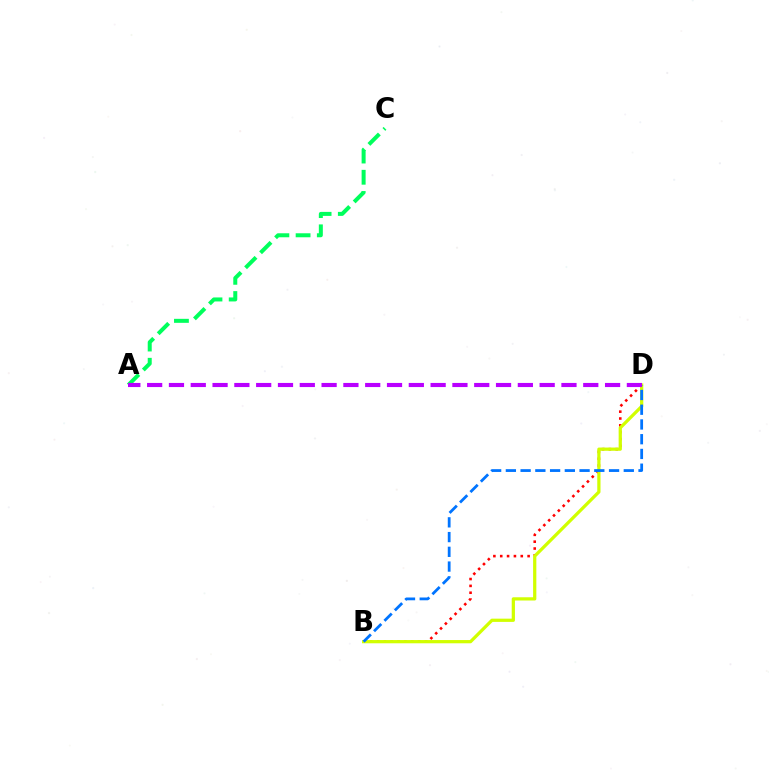{('B', 'D'): [{'color': '#ff0000', 'line_style': 'dotted', 'thickness': 1.86}, {'color': '#d1ff00', 'line_style': 'solid', 'thickness': 2.33}, {'color': '#0074ff', 'line_style': 'dashed', 'thickness': 2.0}], ('A', 'C'): [{'color': '#00ff5c', 'line_style': 'dashed', 'thickness': 2.88}], ('A', 'D'): [{'color': '#b900ff', 'line_style': 'dashed', 'thickness': 2.96}]}